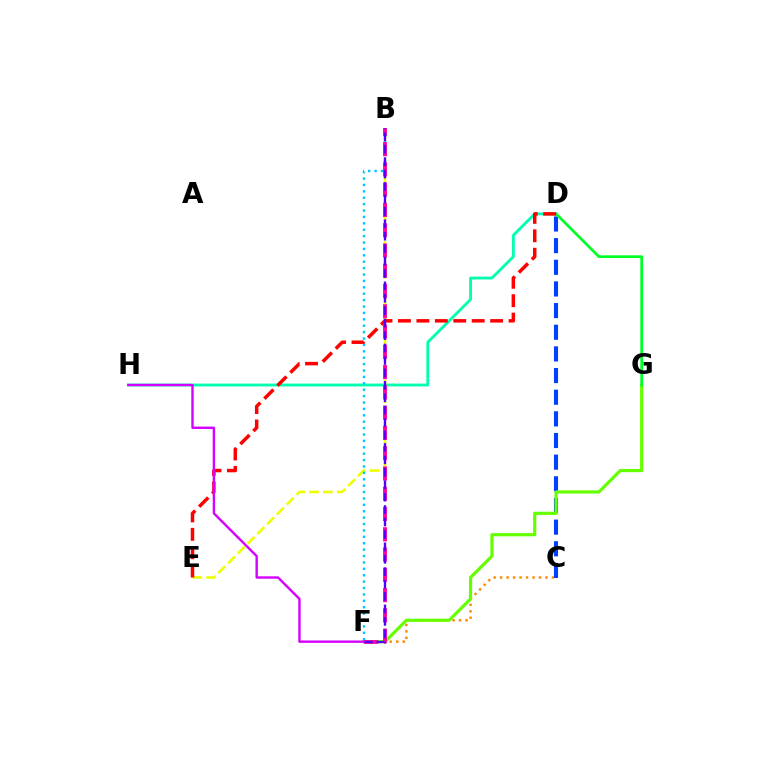{('C', 'F'): [{'color': '#ff8800', 'line_style': 'dotted', 'thickness': 1.76}], ('D', 'H'): [{'color': '#00ffaf', 'line_style': 'solid', 'thickness': 2.05}], ('B', 'E'): [{'color': '#eeff00', 'line_style': 'dashed', 'thickness': 1.88}], ('C', 'D'): [{'color': '#003fff', 'line_style': 'dashed', 'thickness': 2.94}], ('F', 'G'): [{'color': '#66ff00', 'line_style': 'solid', 'thickness': 2.3}], ('B', 'F'): [{'color': '#00c7ff', 'line_style': 'dotted', 'thickness': 1.74}, {'color': '#ff00a0', 'line_style': 'dashed', 'thickness': 2.75}, {'color': '#4f00ff', 'line_style': 'dashed', 'thickness': 1.69}], ('D', 'G'): [{'color': '#00ff27', 'line_style': 'solid', 'thickness': 1.95}], ('D', 'E'): [{'color': '#ff0000', 'line_style': 'dashed', 'thickness': 2.5}], ('F', 'H'): [{'color': '#d600ff', 'line_style': 'solid', 'thickness': 1.72}]}